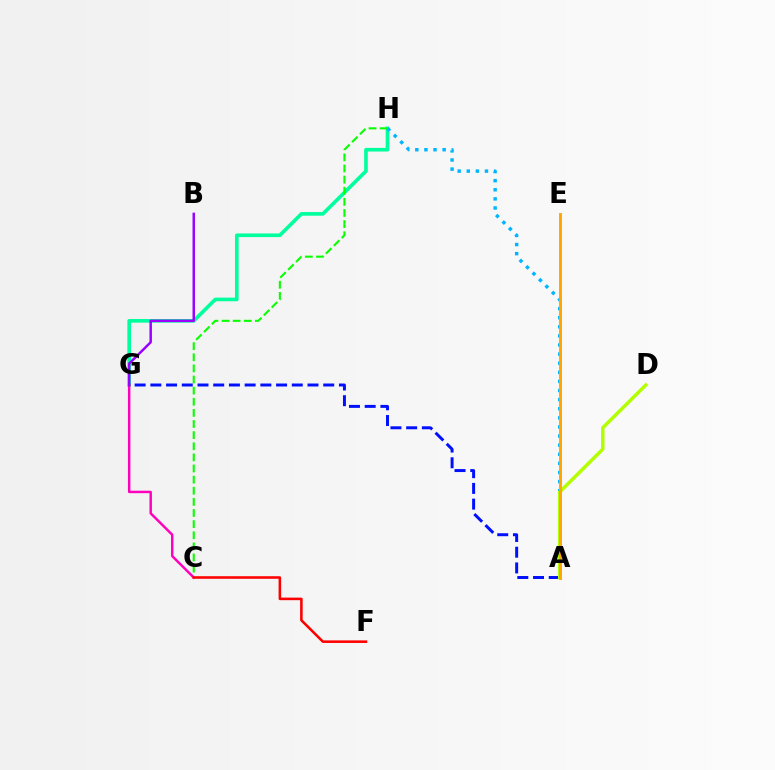{('G', 'H'): [{'color': '#00ff9d', 'line_style': 'solid', 'thickness': 2.62}], ('A', 'H'): [{'color': '#00b5ff', 'line_style': 'dotted', 'thickness': 2.47}], ('C', 'H'): [{'color': '#08ff00', 'line_style': 'dashed', 'thickness': 1.51}], ('A', 'G'): [{'color': '#0010ff', 'line_style': 'dashed', 'thickness': 2.13}], ('A', 'D'): [{'color': '#b3ff00', 'line_style': 'solid', 'thickness': 2.5}], ('C', 'G'): [{'color': '#ff00bd', 'line_style': 'solid', 'thickness': 1.77}], ('C', 'F'): [{'color': '#ff0000', 'line_style': 'solid', 'thickness': 1.84}], ('A', 'E'): [{'color': '#ffa500', 'line_style': 'solid', 'thickness': 2.08}], ('B', 'G'): [{'color': '#9b00ff', 'line_style': 'solid', 'thickness': 1.78}]}